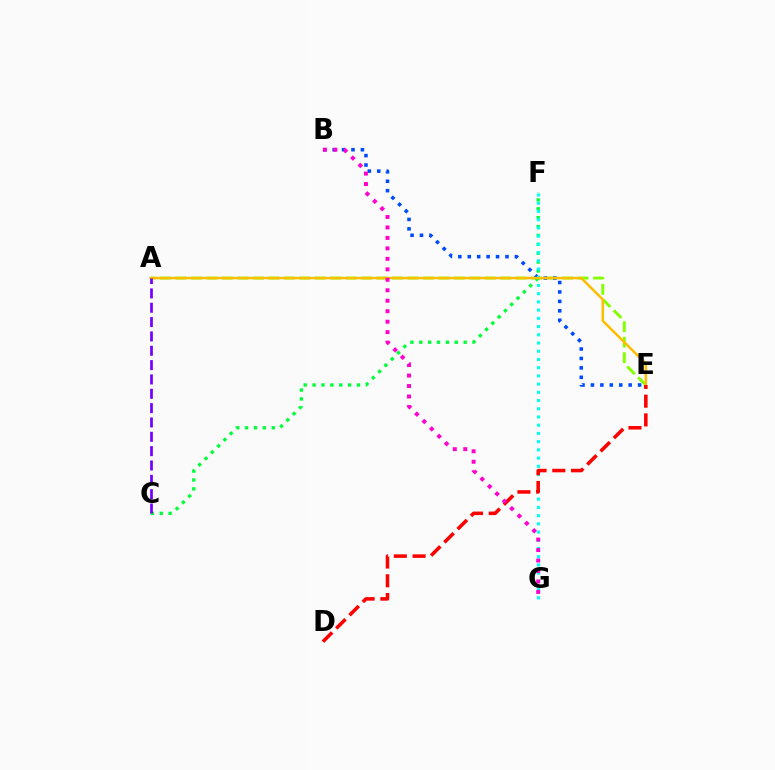{('A', 'E'): [{'color': '#84ff00', 'line_style': 'dashed', 'thickness': 2.1}, {'color': '#ffbd00', 'line_style': 'solid', 'thickness': 1.8}], ('C', 'F'): [{'color': '#00ff39', 'line_style': 'dotted', 'thickness': 2.41}], ('B', 'E'): [{'color': '#004bff', 'line_style': 'dotted', 'thickness': 2.56}], ('F', 'G'): [{'color': '#00fff6', 'line_style': 'dotted', 'thickness': 2.23}], ('A', 'C'): [{'color': '#7200ff', 'line_style': 'dashed', 'thickness': 1.95}], ('D', 'E'): [{'color': '#ff0000', 'line_style': 'dashed', 'thickness': 2.55}], ('B', 'G'): [{'color': '#ff00cf', 'line_style': 'dotted', 'thickness': 2.84}]}